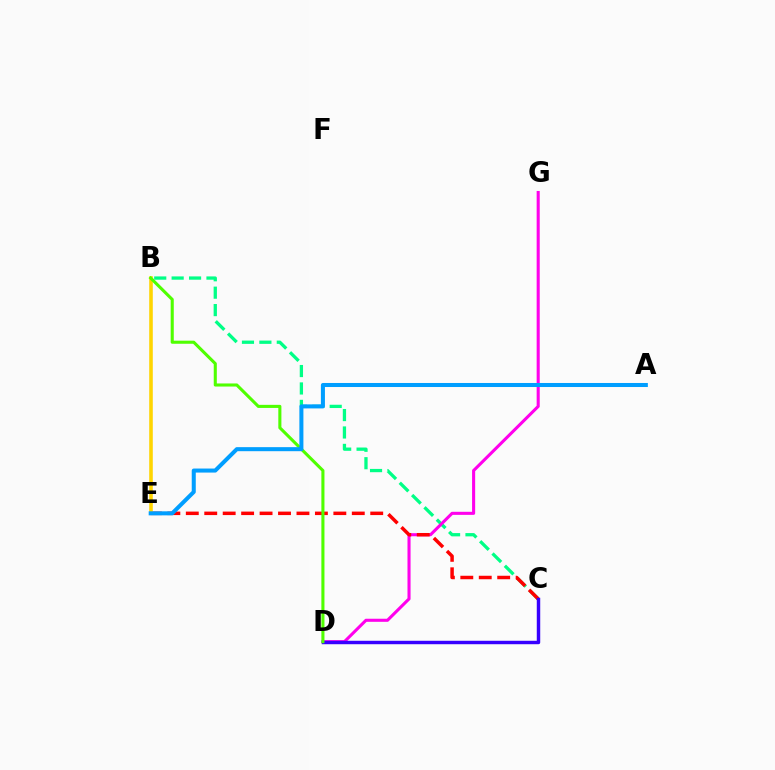{('B', 'C'): [{'color': '#00ff86', 'line_style': 'dashed', 'thickness': 2.37}], ('D', 'G'): [{'color': '#ff00ed', 'line_style': 'solid', 'thickness': 2.22}], ('C', 'E'): [{'color': '#ff0000', 'line_style': 'dashed', 'thickness': 2.51}], ('B', 'E'): [{'color': '#ffd500', 'line_style': 'solid', 'thickness': 2.57}], ('C', 'D'): [{'color': '#3700ff', 'line_style': 'solid', 'thickness': 2.48}], ('B', 'D'): [{'color': '#4fff00', 'line_style': 'solid', 'thickness': 2.22}], ('A', 'E'): [{'color': '#009eff', 'line_style': 'solid', 'thickness': 2.91}]}